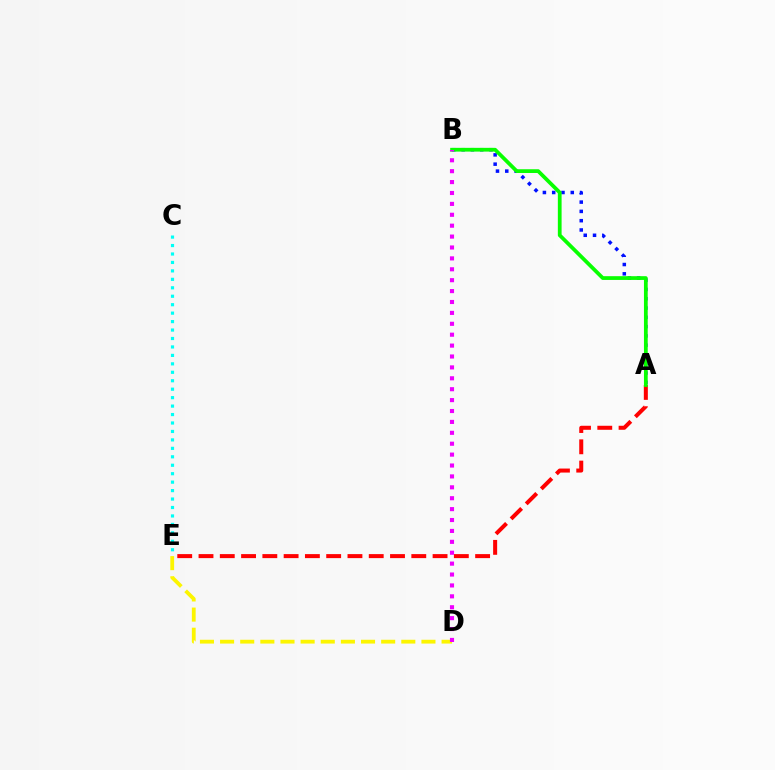{('A', 'B'): [{'color': '#0010ff', 'line_style': 'dotted', 'thickness': 2.52}, {'color': '#08ff00', 'line_style': 'solid', 'thickness': 2.7}], ('D', 'E'): [{'color': '#fcf500', 'line_style': 'dashed', 'thickness': 2.74}], ('A', 'E'): [{'color': '#ff0000', 'line_style': 'dashed', 'thickness': 2.89}], ('C', 'E'): [{'color': '#00fff6', 'line_style': 'dotted', 'thickness': 2.3}], ('B', 'D'): [{'color': '#ee00ff', 'line_style': 'dotted', 'thickness': 2.96}]}